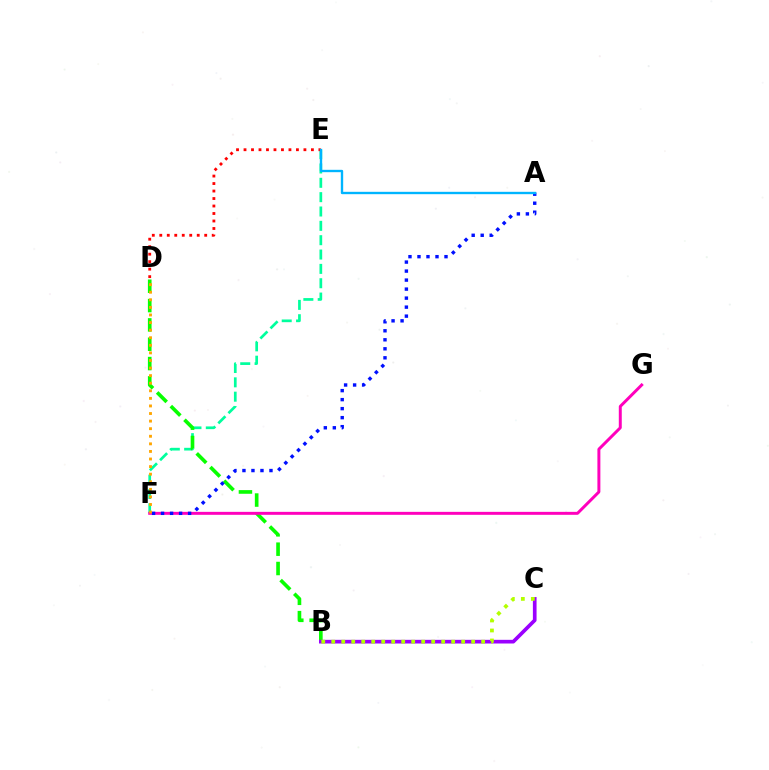{('E', 'F'): [{'color': '#00ff9d', 'line_style': 'dashed', 'thickness': 1.95}], ('B', 'D'): [{'color': '#08ff00', 'line_style': 'dashed', 'thickness': 2.63}], ('D', 'E'): [{'color': '#ff0000', 'line_style': 'dotted', 'thickness': 2.03}], ('B', 'C'): [{'color': '#9b00ff', 'line_style': 'solid', 'thickness': 2.65}, {'color': '#b3ff00', 'line_style': 'dotted', 'thickness': 2.72}], ('F', 'G'): [{'color': '#ff00bd', 'line_style': 'solid', 'thickness': 2.14}], ('A', 'F'): [{'color': '#0010ff', 'line_style': 'dotted', 'thickness': 2.45}], ('A', 'E'): [{'color': '#00b5ff', 'line_style': 'solid', 'thickness': 1.7}], ('D', 'F'): [{'color': '#ffa500', 'line_style': 'dotted', 'thickness': 2.06}]}